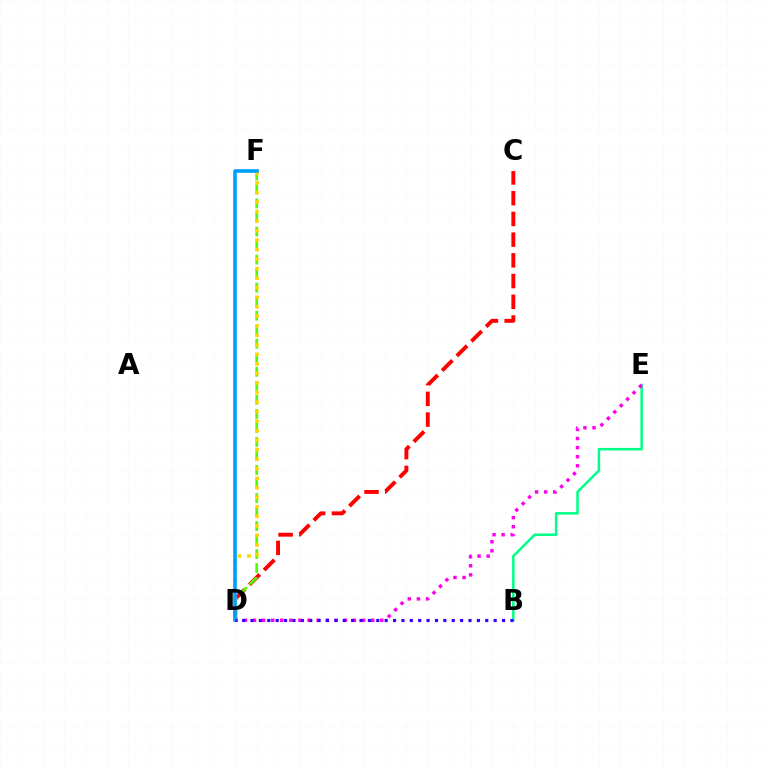{('C', 'D'): [{'color': '#ff0000', 'line_style': 'dashed', 'thickness': 2.81}], ('B', 'E'): [{'color': '#00ff86', 'line_style': 'solid', 'thickness': 1.81}], ('D', 'E'): [{'color': '#ff00ed', 'line_style': 'dotted', 'thickness': 2.47}], ('D', 'F'): [{'color': '#4fff00', 'line_style': 'dashed', 'thickness': 1.91}, {'color': '#ffd500', 'line_style': 'dotted', 'thickness': 2.59}, {'color': '#009eff', 'line_style': 'solid', 'thickness': 2.59}], ('B', 'D'): [{'color': '#3700ff', 'line_style': 'dotted', 'thickness': 2.28}]}